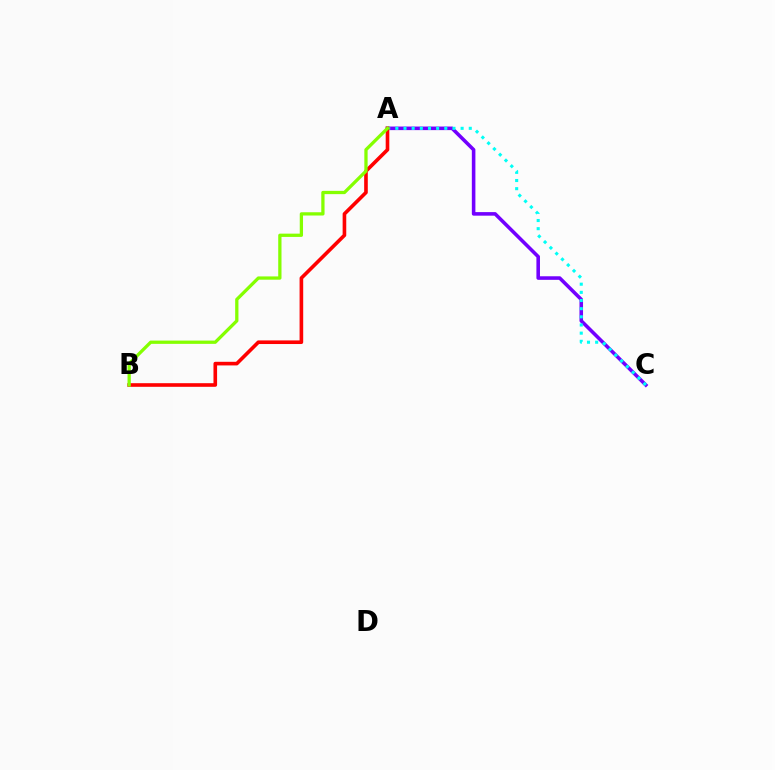{('A', 'C'): [{'color': '#7200ff', 'line_style': 'solid', 'thickness': 2.57}, {'color': '#00fff6', 'line_style': 'dotted', 'thickness': 2.22}], ('A', 'B'): [{'color': '#ff0000', 'line_style': 'solid', 'thickness': 2.61}, {'color': '#84ff00', 'line_style': 'solid', 'thickness': 2.36}]}